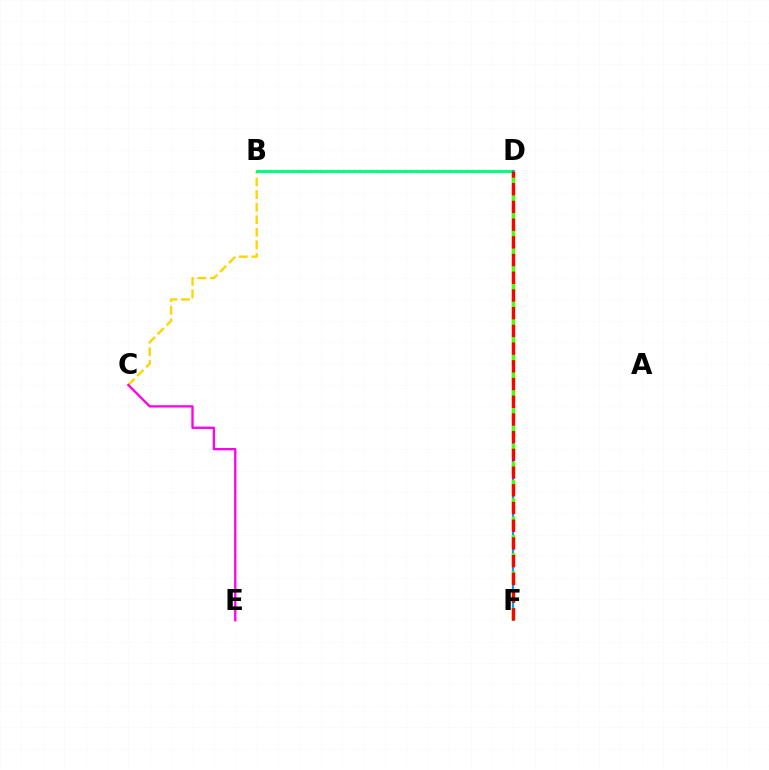{('B', 'C'): [{'color': '#ffd500', 'line_style': 'dashed', 'thickness': 1.71}], ('B', 'D'): [{'color': '#3700ff', 'line_style': 'dotted', 'thickness': 1.52}, {'color': '#00ff86', 'line_style': 'solid', 'thickness': 2.17}], ('D', 'F'): [{'color': '#009eff', 'line_style': 'solid', 'thickness': 1.55}, {'color': '#4fff00', 'line_style': 'dashed', 'thickness': 2.48}, {'color': '#ff0000', 'line_style': 'dashed', 'thickness': 2.41}], ('C', 'E'): [{'color': '#ff00ed', 'line_style': 'solid', 'thickness': 1.67}]}